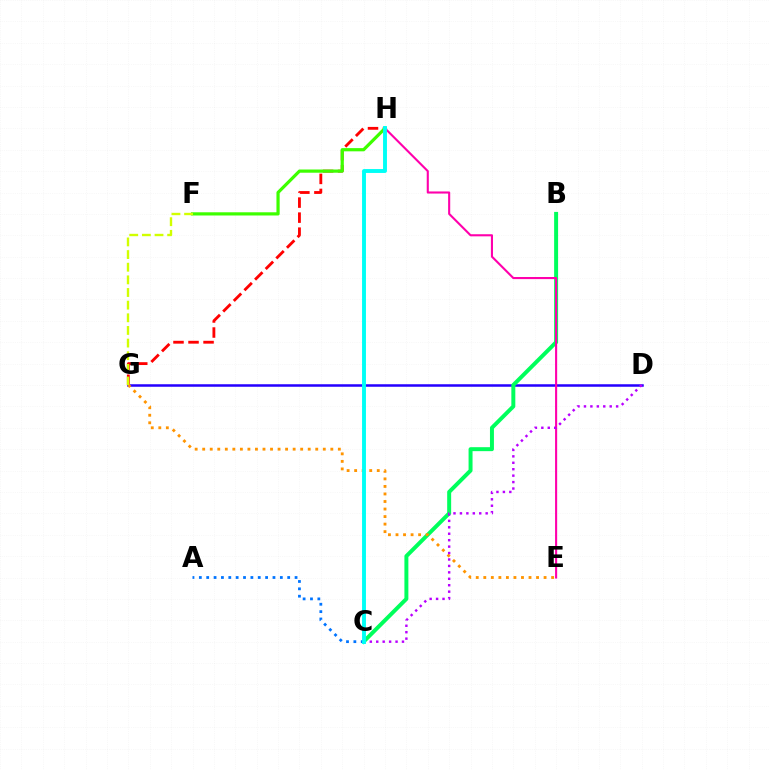{('D', 'G'): [{'color': '#2500ff', 'line_style': 'solid', 'thickness': 1.81}], ('G', 'H'): [{'color': '#ff0000', 'line_style': 'dashed', 'thickness': 2.04}], ('B', 'C'): [{'color': '#00ff5c', 'line_style': 'solid', 'thickness': 2.86}], ('F', 'H'): [{'color': '#3dff00', 'line_style': 'solid', 'thickness': 2.31}], ('E', 'G'): [{'color': '#ff9400', 'line_style': 'dotted', 'thickness': 2.05}], ('A', 'C'): [{'color': '#0074ff', 'line_style': 'dotted', 'thickness': 2.0}], ('E', 'H'): [{'color': '#ff00ac', 'line_style': 'solid', 'thickness': 1.51}], ('C', 'D'): [{'color': '#b900ff', 'line_style': 'dotted', 'thickness': 1.75}], ('F', 'G'): [{'color': '#d1ff00', 'line_style': 'dashed', 'thickness': 1.72}], ('C', 'H'): [{'color': '#00fff6', 'line_style': 'solid', 'thickness': 2.81}]}